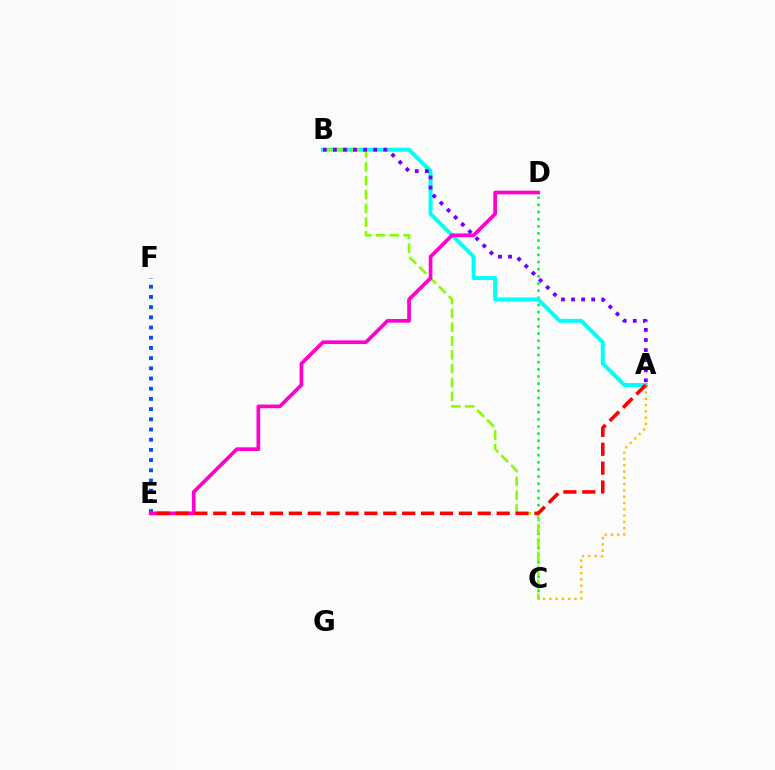{('C', 'D'): [{'color': '#00ff39', 'line_style': 'dotted', 'thickness': 1.94}], ('A', 'B'): [{'color': '#00fff6', 'line_style': 'solid', 'thickness': 2.86}, {'color': '#7200ff', 'line_style': 'dotted', 'thickness': 2.74}], ('B', 'C'): [{'color': '#84ff00', 'line_style': 'dashed', 'thickness': 1.88}], ('A', 'C'): [{'color': '#ffbd00', 'line_style': 'dotted', 'thickness': 1.71}], ('E', 'F'): [{'color': '#004bff', 'line_style': 'dotted', 'thickness': 2.77}], ('D', 'E'): [{'color': '#ff00cf', 'line_style': 'solid', 'thickness': 2.65}], ('A', 'E'): [{'color': '#ff0000', 'line_style': 'dashed', 'thickness': 2.57}]}